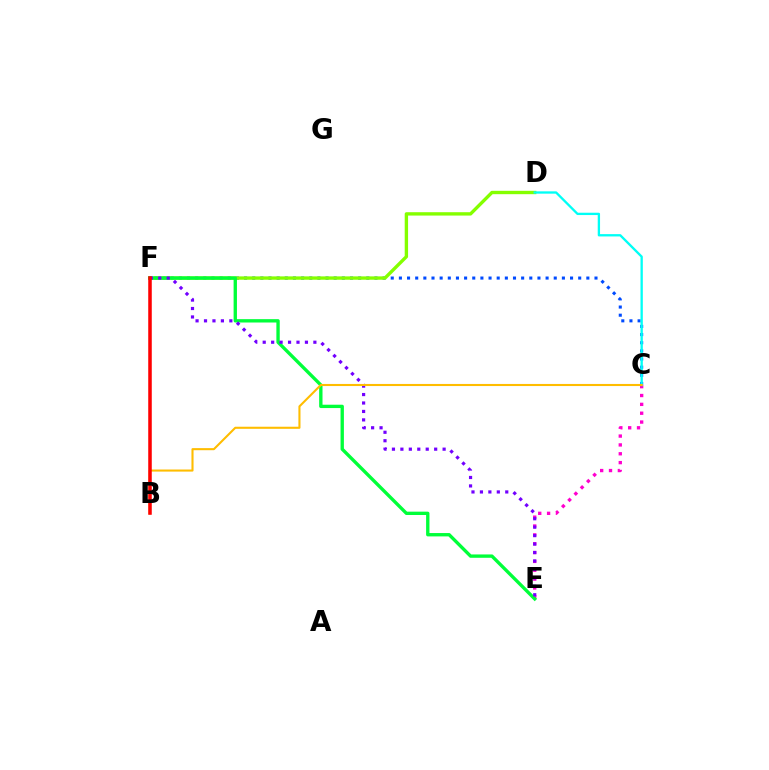{('C', 'E'): [{'color': '#ff00cf', 'line_style': 'dotted', 'thickness': 2.4}], ('C', 'F'): [{'color': '#004bff', 'line_style': 'dotted', 'thickness': 2.21}], ('D', 'F'): [{'color': '#84ff00', 'line_style': 'solid', 'thickness': 2.42}], ('C', 'D'): [{'color': '#00fff6', 'line_style': 'solid', 'thickness': 1.67}], ('E', 'F'): [{'color': '#00ff39', 'line_style': 'solid', 'thickness': 2.41}, {'color': '#7200ff', 'line_style': 'dotted', 'thickness': 2.29}], ('B', 'C'): [{'color': '#ffbd00', 'line_style': 'solid', 'thickness': 1.51}], ('B', 'F'): [{'color': '#ff0000', 'line_style': 'solid', 'thickness': 2.54}]}